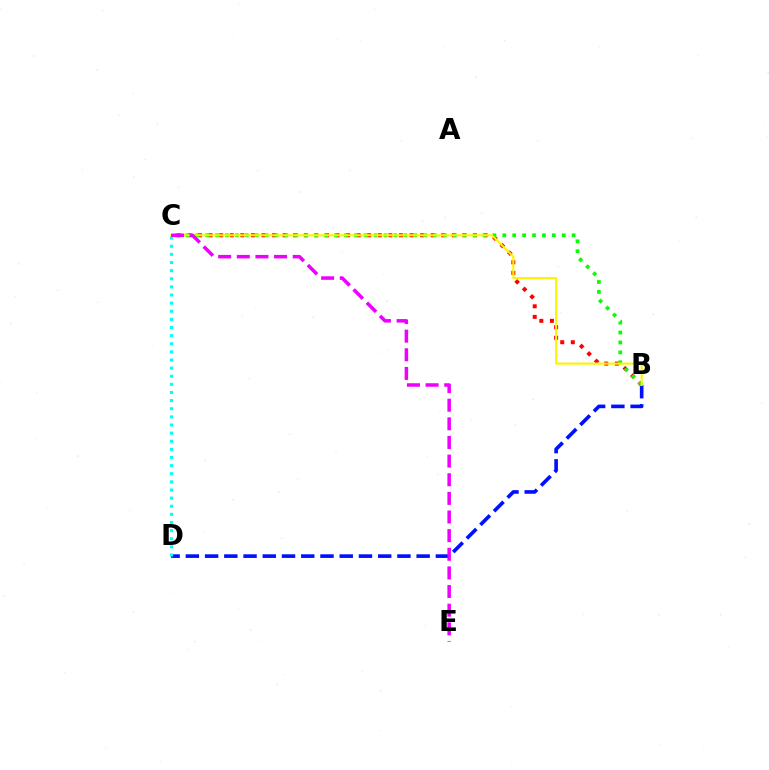{('B', 'C'): [{'color': '#ff0000', 'line_style': 'dotted', 'thickness': 2.87}, {'color': '#08ff00', 'line_style': 'dotted', 'thickness': 2.69}, {'color': '#fcf500', 'line_style': 'solid', 'thickness': 1.52}], ('B', 'D'): [{'color': '#0010ff', 'line_style': 'dashed', 'thickness': 2.61}], ('C', 'D'): [{'color': '#00fff6', 'line_style': 'dotted', 'thickness': 2.21}], ('C', 'E'): [{'color': '#ee00ff', 'line_style': 'dashed', 'thickness': 2.53}]}